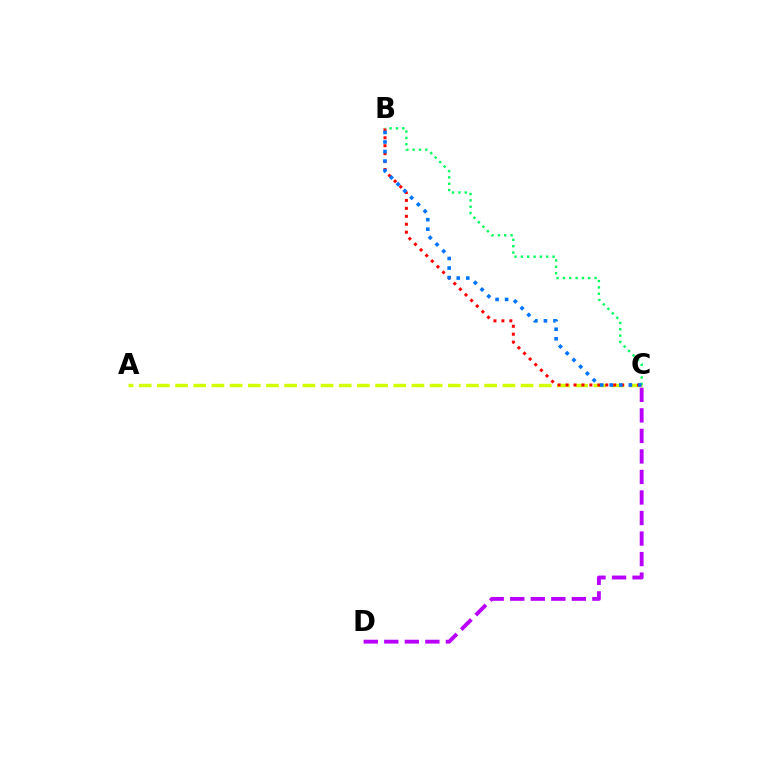{('A', 'C'): [{'color': '#d1ff00', 'line_style': 'dashed', 'thickness': 2.47}], ('B', 'C'): [{'color': '#ff0000', 'line_style': 'dotted', 'thickness': 2.16}, {'color': '#00ff5c', 'line_style': 'dotted', 'thickness': 1.72}, {'color': '#0074ff', 'line_style': 'dotted', 'thickness': 2.59}], ('C', 'D'): [{'color': '#b900ff', 'line_style': 'dashed', 'thickness': 2.79}]}